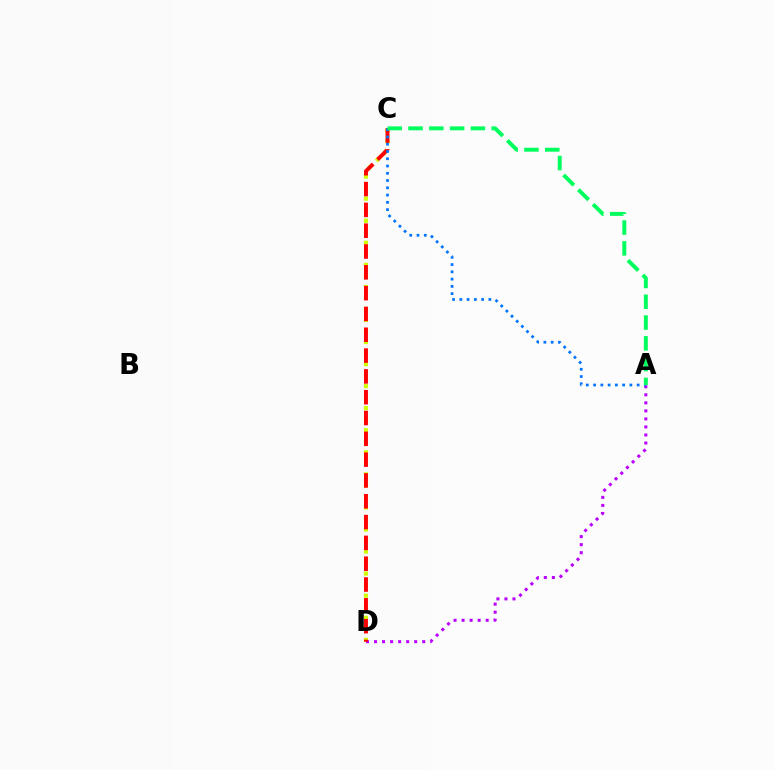{('C', 'D'): [{'color': '#d1ff00', 'line_style': 'dotted', 'thickness': 3.0}, {'color': '#ff0000', 'line_style': 'dashed', 'thickness': 2.83}], ('A', 'D'): [{'color': '#b900ff', 'line_style': 'dotted', 'thickness': 2.18}], ('A', 'C'): [{'color': '#0074ff', 'line_style': 'dotted', 'thickness': 1.97}, {'color': '#00ff5c', 'line_style': 'dashed', 'thickness': 2.82}]}